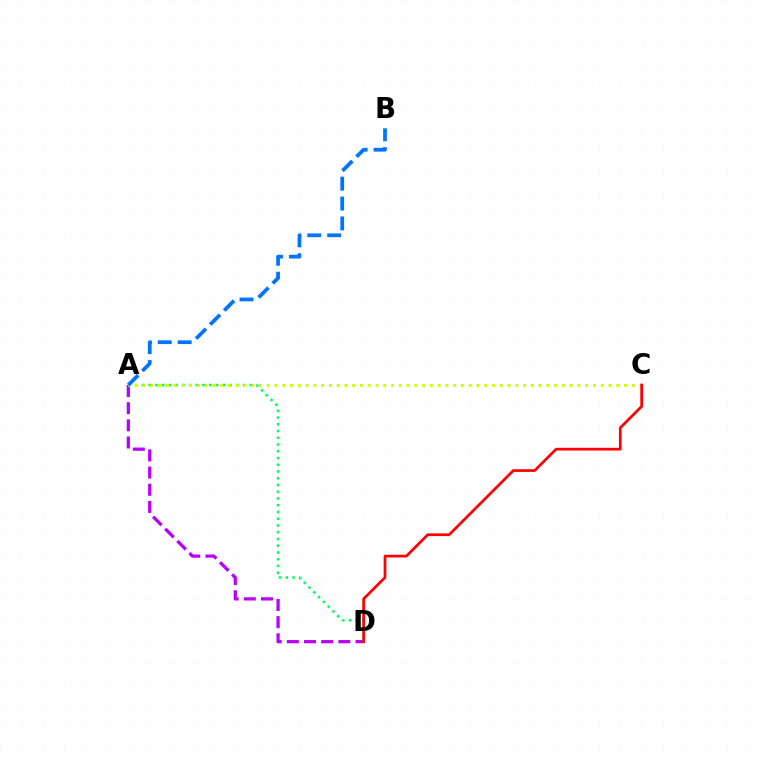{('A', 'D'): [{'color': '#b900ff', 'line_style': 'dashed', 'thickness': 2.33}, {'color': '#00ff5c', 'line_style': 'dotted', 'thickness': 1.83}], ('A', 'C'): [{'color': '#d1ff00', 'line_style': 'dotted', 'thickness': 2.11}], ('A', 'B'): [{'color': '#0074ff', 'line_style': 'dashed', 'thickness': 2.7}], ('C', 'D'): [{'color': '#ff0000', 'line_style': 'solid', 'thickness': 1.96}]}